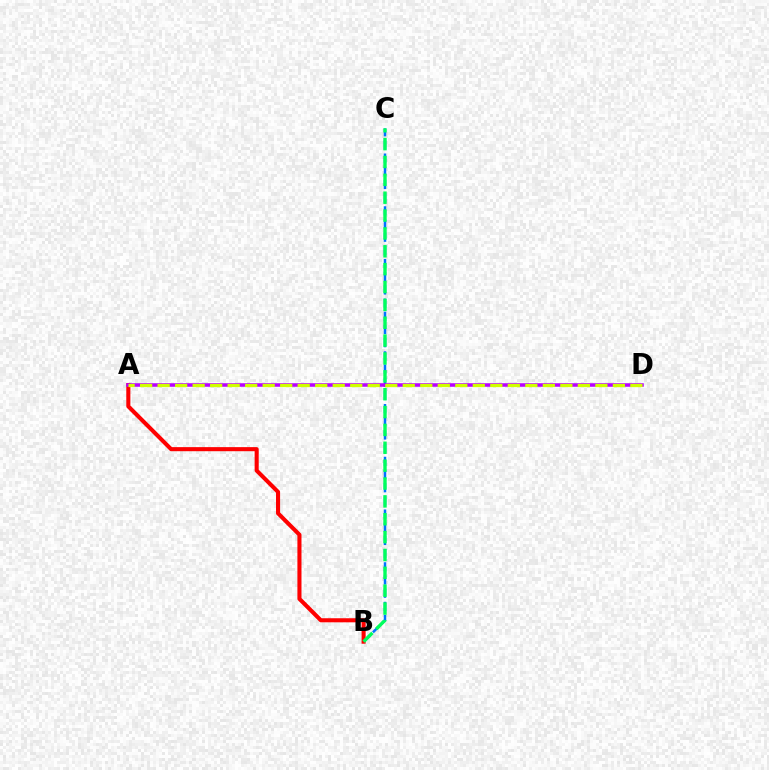{('B', 'C'): [{'color': '#0074ff', 'line_style': 'dashed', 'thickness': 1.79}, {'color': '#00ff5c', 'line_style': 'dashed', 'thickness': 2.43}], ('A', 'B'): [{'color': '#ff0000', 'line_style': 'solid', 'thickness': 2.94}], ('A', 'D'): [{'color': '#b900ff', 'line_style': 'solid', 'thickness': 2.55}, {'color': '#d1ff00', 'line_style': 'dashed', 'thickness': 2.38}]}